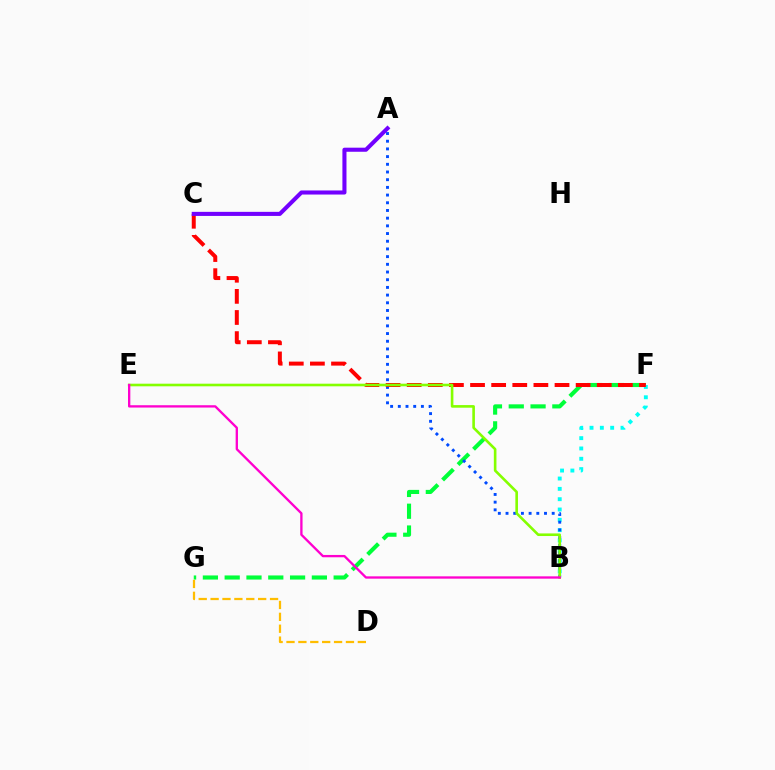{('F', 'G'): [{'color': '#00ff39', 'line_style': 'dashed', 'thickness': 2.96}], ('B', 'F'): [{'color': '#00fff6', 'line_style': 'dotted', 'thickness': 2.8}], ('A', 'B'): [{'color': '#004bff', 'line_style': 'dotted', 'thickness': 2.09}], ('C', 'F'): [{'color': '#ff0000', 'line_style': 'dashed', 'thickness': 2.87}], ('D', 'G'): [{'color': '#ffbd00', 'line_style': 'dashed', 'thickness': 1.62}], ('B', 'E'): [{'color': '#84ff00', 'line_style': 'solid', 'thickness': 1.88}, {'color': '#ff00cf', 'line_style': 'solid', 'thickness': 1.67}], ('A', 'C'): [{'color': '#7200ff', 'line_style': 'solid', 'thickness': 2.94}]}